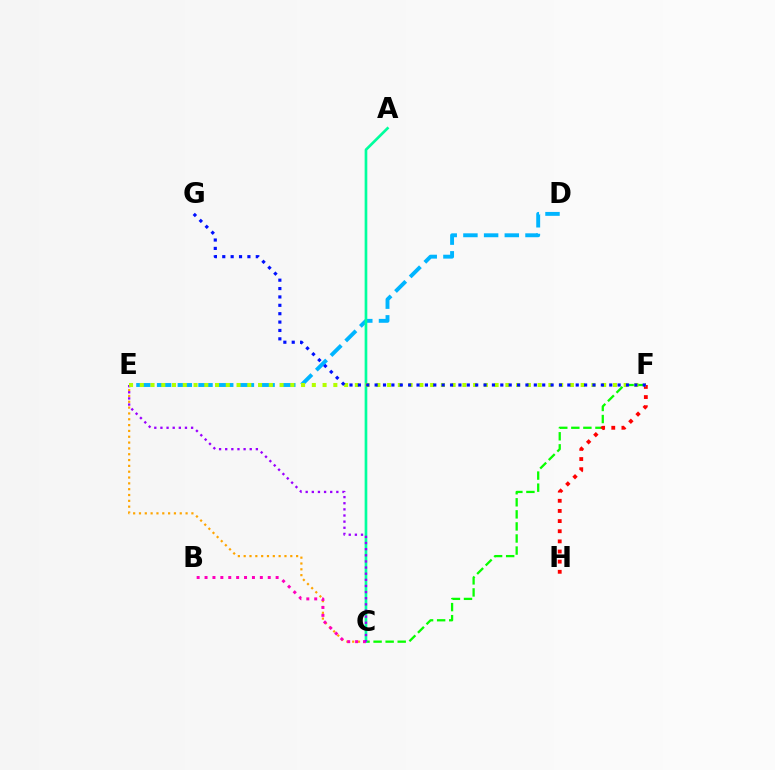{('C', 'E'): [{'color': '#ffa500', 'line_style': 'dotted', 'thickness': 1.58}, {'color': '#9b00ff', 'line_style': 'dotted', 'thickness': 1.67}], ('D', 'E'): [{'color': '#00b5ff', 'line_style': 'dashed', 'thickness': 2.81}], ('C', 'F'): [{'color': '#08ff00', 'line_style': 'dashed', 'thickness': 1.64}], ('F', 'H'): [{'color': '#ff0000', 'line_style': 'dotted', 'thickness': 2.76}], ('A', 'C'): [{'color': '#00ff9d', 'line_style': 'solid', 'thickness': 1.92}], ('B', 'C'): [{'color': '#ff00bd', 'line_style': 'dotted', 'thickness': 2.15}], ('E', 'F'): [{'color': '#b3ff00', 'line_style': 'dotted', 'thickness': 2.92}], ('F', 'G'): [{'color': '#0010ff', 'line_style': 'dotted', 'thickness': 2.28}]}